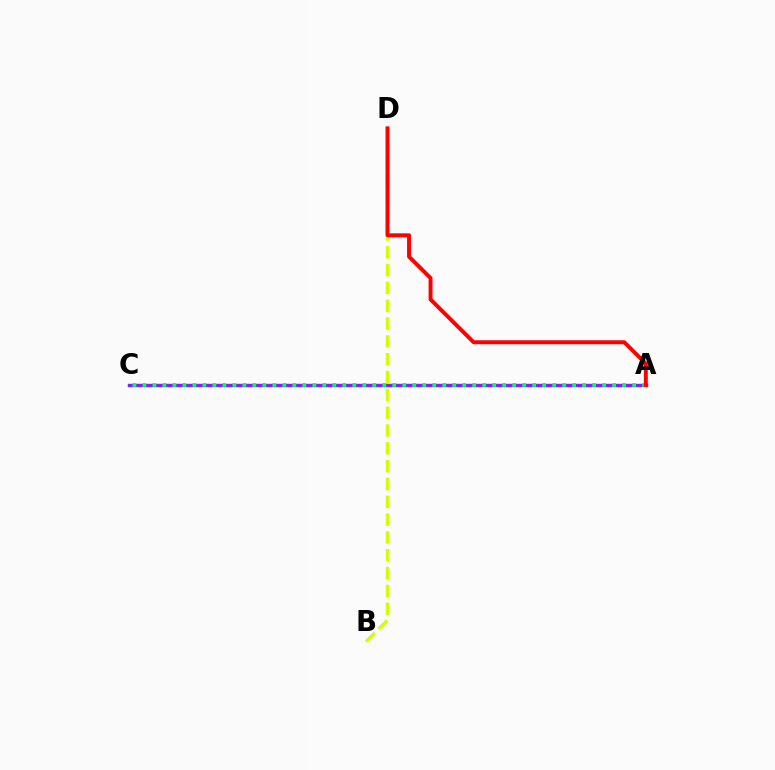{('B', 'D'): [{'color': '#d1ff00', 'line_style': 'dashed', 'thickness': 2.42}], ('A', 'C'): [{'color': '#0074ff', 'line_style': 'solid', 'thickness': 2.48}, {'color': '#b900ff', 'line_style': 'solid', 'thickness': 1.82}, {'color': '#00ff5c', 'line_style': 'dotted', 'thickness': 2.72}], ('A', 'D'): [{'color': '#ff0000', 'line_style': 'solid', 'thickness': 2.83}]}